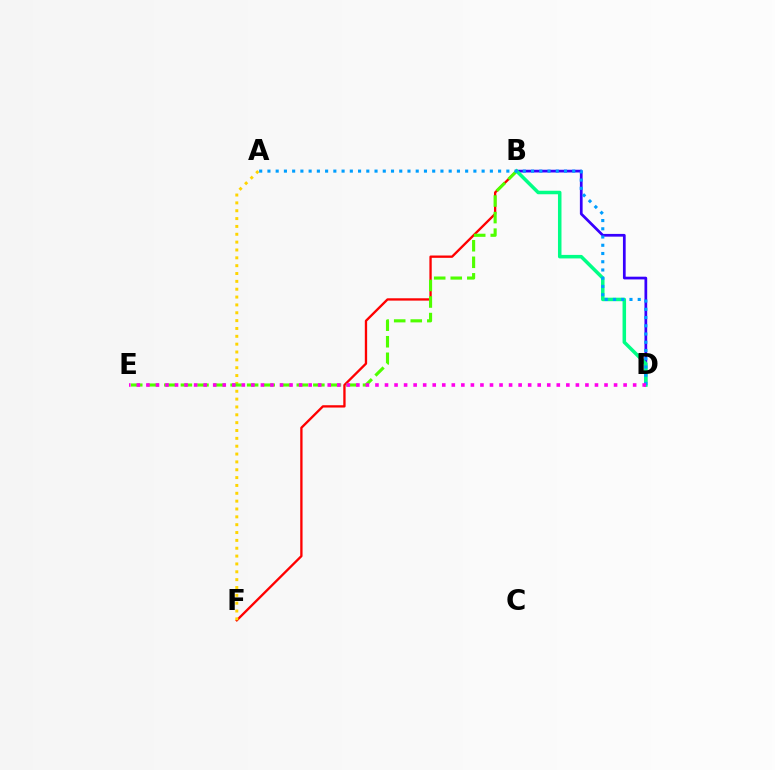{('B', 'F'): [{'color': '#ff0000', 'line_style': 'solid', 'thickness': 1.68}], ('B', 'D'): [{'color': '#3700ff', 'line_style': 'solid', 'thickness': 1.96}, {'color': '#00ff86', 'line_style': 'solid', 'thickness': 2.53}], ('A', 'F'): [{'color': '#ffd500', 'line_style': 'dotted', 'thickness': 2.13}], ('B', 'E'): [{'color': '#4fff00', 'line_style': 'dashed', 'thickness': 2.25}], ('A', 'D'): [{'color': '#009eff', 'line_style': 'dotted', 'thickness': 2.24}], ('D', 'E'): [{'color': '#ff00ed', 'line_style': 'dotted', 'thickness': 2.59}]}